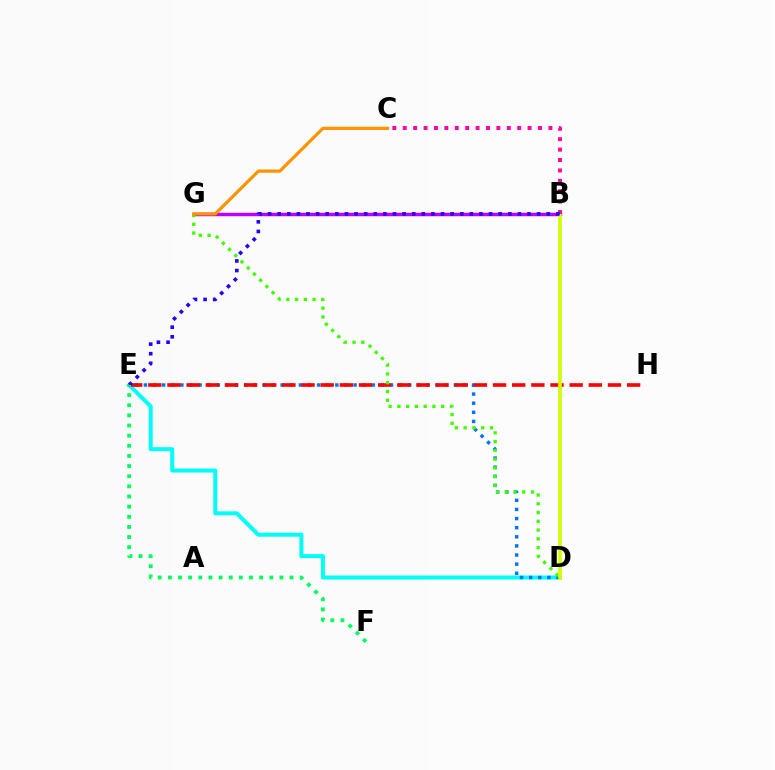{('D', 'E'): [{'color': '#00fff6', 'line_style': 'solid', 'thickness': 2.87}, {'color': '#0074ff', 'line_style': 'dotted', 'thickness': 2.48}], ('E', 'H'): [{'color': '#ff0000', 'line_style': 'dashed', 'thickness': 2.6}], ('B', 'G'): [{'color': '#b900ff', 'line_style': 'solid', 'thickness': 2.49}], ('D', 'G'): [{'color': '#3dff00', 'line_style': 'dotted', 'thickness': 2.38}], ('C', 'G'): [{'color': '#ff9400', 'line_style': 'solid', 'thickness': 2.34}], ('B', 'D'): [{'color': '#d1ff00', 'line_style': 'solid', 'thickness': 2.6}], ('B', 'C'): [{'color': '#ff00ac', 'line_style': 'dotted', 'thickness': 2.83}], ('B', 'E'): [{'color': '#2500ff', 'line_style': 'dotted', 'thickness': 2.61}], ('E', 'F'): [{'color': '#00ff5c', 'line_style': 'dotted', 'thickness': 2.76}]}